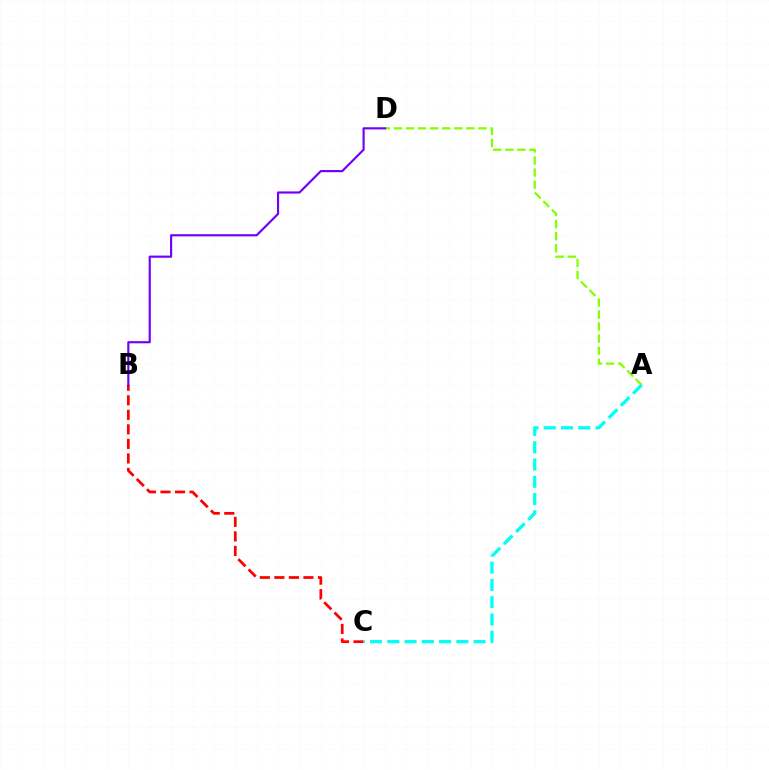{('B', 'C'): [{'color': '#ff0000', 'line_style': 'dashed', 'thickness': 1.97}], ('A', 'D'): [{'color': '#84ff00', 'line_style': 'dashed', 'thickness': 1.64}], ('B', 'D'): [{'color': '#7200ff', 'line_style': 'solid', 'thickness': 1.56}], ('A', 'C'): [{'color': '#00fff6', 'line_style': 'dashed', 'thickness': 2.35}]}